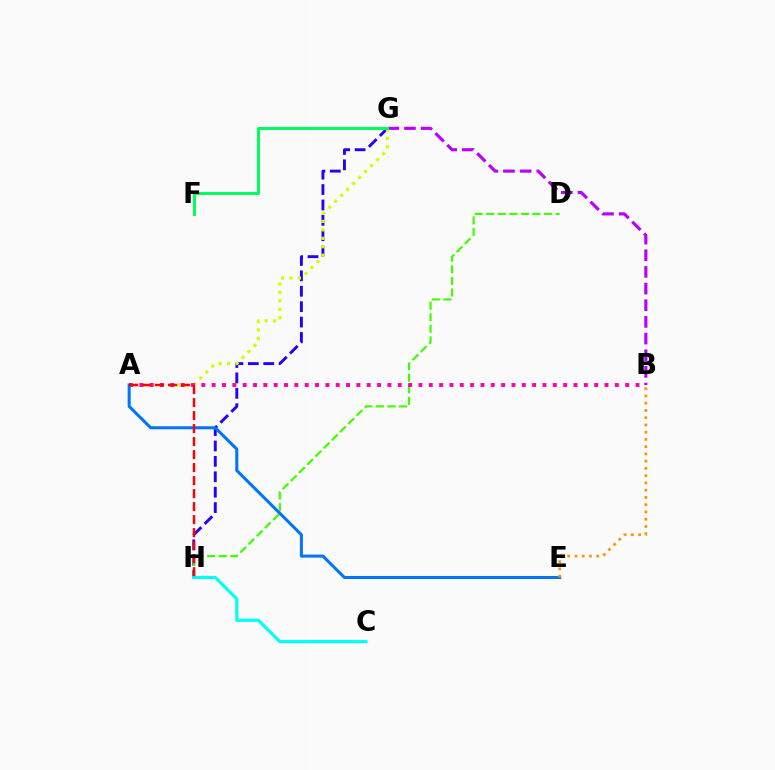{('B', 'G'): [{'color': '#b900ff', 'line_style': 'dashed', 'thickness': 2.26}], ('G', 'H'): [{'color': '#2500ff', 'line_style': 'dashed', 'thickness': 2.09}], ('A', 'G'): [{'color': '#d1ff00', 'line_style': 'dotted', 'thickness': 2.3}], ('D', 'H'): [{'color': '#3dff00', 'line_style': 'dashed', 'thickness': 1.57}], ('C', 'H'): [{'color': '#00fff6', 'line_style': 'solid', 'thickness': 2.31}], ('A', 'B'): [{'color': '#ff00ac', 'line_style': 'dotted', 'thickness': 2.81}], ('F', 'G'): [{'color': '#00ff5c', 'line_style': 'solid', 'thickness': 2.16}], ('A', 'E'): [{'color': '#0074ff', 'line_style': 'solid', 'thickness': 2.19}], ('B', 'E'): [{'color': '#ff9400', 'line_style': 'dotted', 'thickness': 1.97}], ('A', 'H'): [{'color': '#ff0000', 'line_style': 'dashed', 'thickness': 1.77}]}